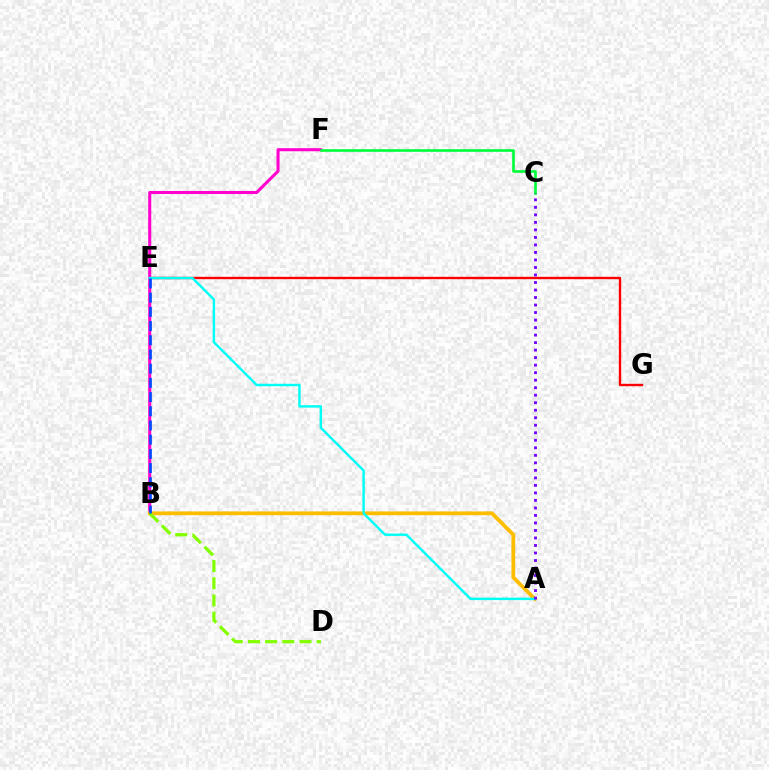{('E', 'G'): [{'color': '#ff0000', 'line_style': 'solid', 'thickness': 1.71}], ('B', 'F'): [{'color': '#ff00cf', 'line_style': 'solid', 'thickness': 2.21}], ('A', 'B'): [{'color': '#ffbd00', 'line_style': 'solid', 'thickness': 2.75}], ('B', 'D'): [{'color': '#84ff00', 'line_style': 'dashed', 'thickness': 2.33}], ('C', 'F'): [{'color': '#00ff39', 'line_style': 'solid', 'thickness': 1.9}], ('A', 'E'): [{'color': '#00fff6', 'line_style': 'solid', 'thickness': 1.75}], ('A', 'C'): [{'color': '#7200ff', 'line_style': 'dotted', 'thickness': 2.04}], ('B', 'E'): [{'color': '#004bff', 'line_style': 'dashed', 'thickness': 1.93}]}